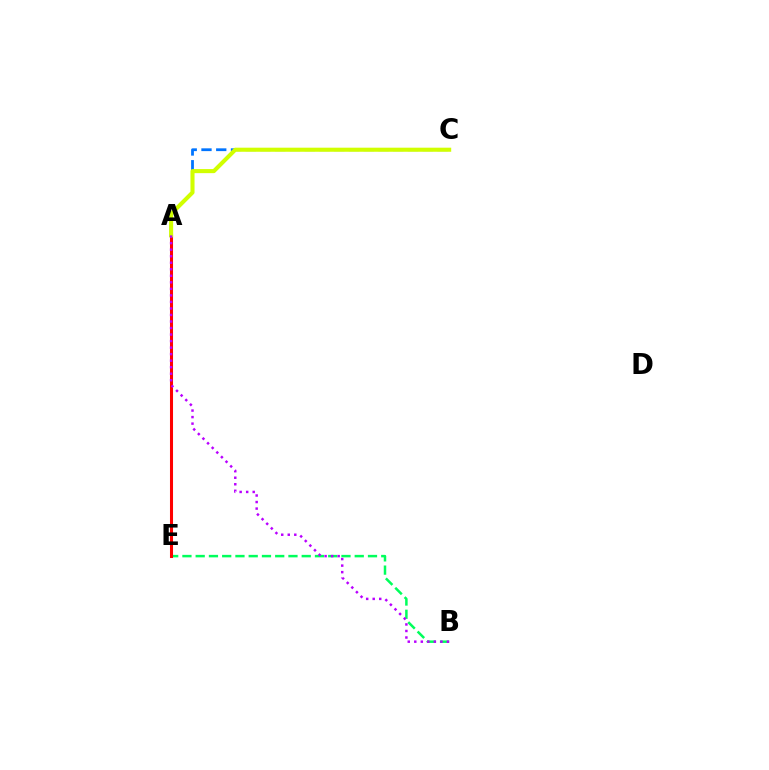{('B', 'E'): [{'color': '#00ff5c', 'line_style': 'dashed', 'thickness': 1.8}], ('A', 'E'): [{'color': '#ff0000', 'line_style': 'solid', 'thickness': 2.2}], ('A', 'C'): [{'color': '#0074ff', 'line_style': 'dashed', 'thickness': 2.0}, {'color': '#d1ff00', 'line_style': 'solid', 'thickness': 2.93}], ('A', 'B'): [{'color': '#b900ff', 'line_style': 'dotted', 'thickness': 1.77}]}